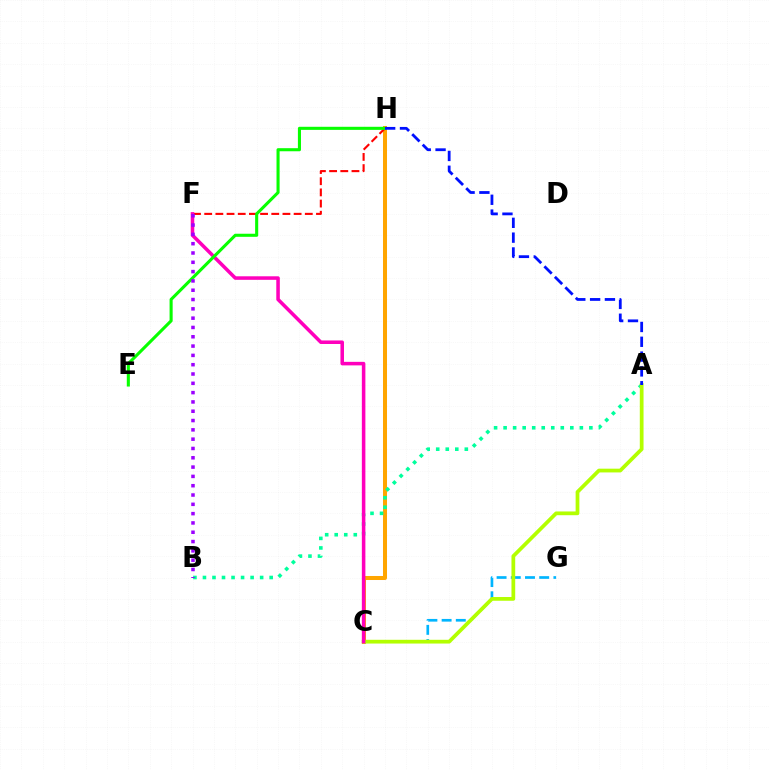{('C', 'H'): [{'color': '#ffa500', 'line_style': 'solid', 'thickness': 2.89}], ('F', 'H'): [{'color': '#ff0000', 'line_style': 'dashed', 'thickness': 1.52}], ('A', 'B'): [{'color': '#00ff9d', 'line_style': 'dotted', 'thickness': 2.59}], ('C', 'G'): [{'color': '#00b5ff', 'line_style': 'dashed', 'thickness': 1.93}], ('A', 'C'): [{'color': '#b3ff00', 'line_style': 'solid', 'thickness': 2.7}], ('C', 'F'): [{'color': '#ff00bd', 'line_style': 'solid', 'thickness': 2.55}], ('E', 'H'): [{'color': '#08ff00', 'line_style': 'solid', 'thickness': 2.22}], ('B', 'F'): [{'color': '#9b00ff', 'line_style': 'dotted', 'thickness': 2.53}], ('A', 'H'): [{'color': '#0010ff', 'line_style': 'dashed', 'thickness': 2.01}]}